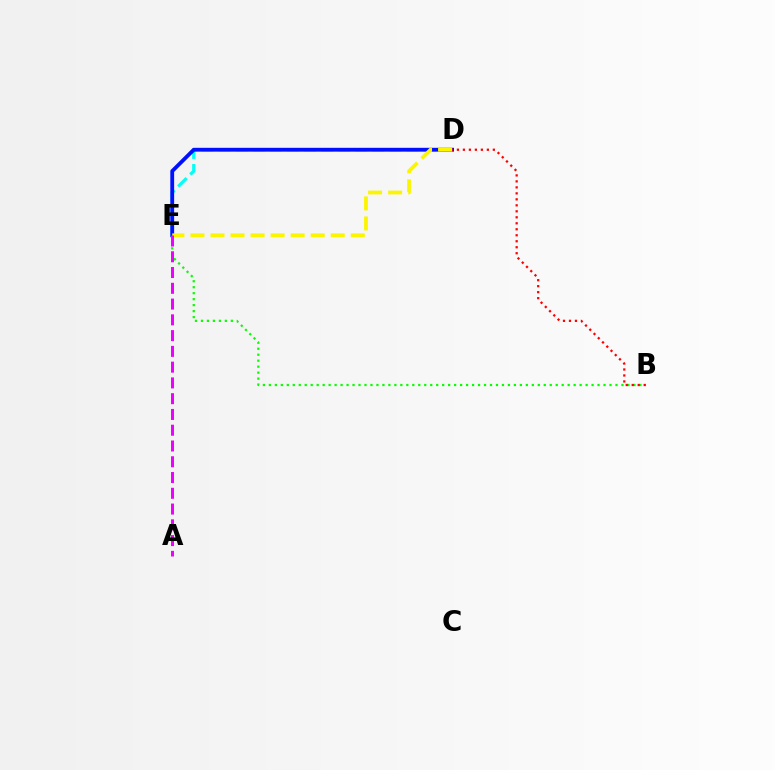{('D', 'E'): [{'color': '#00fff6', 'line_style': 'dashed', 'thickness': 2.32}, {'color': '#0010ff', 'line_style': 'solid', 'thickness': 2.75}, {'color': '#fcf500', 'line_style': 'dashed', 'thickness': 2.72}], ('B', 'E'): [{'color': '#08ff00', 'line_style': 'dotted', 'thickness': 1.62}], ('B', 'D'): [{'color': '#ff0000', 'line_style': 'dotted', 'thickness': 1.63}], ('A', 'E'): [{'color': '#ee00ff', 'line_style': 'dashed', 'thickness': 2.14}]}